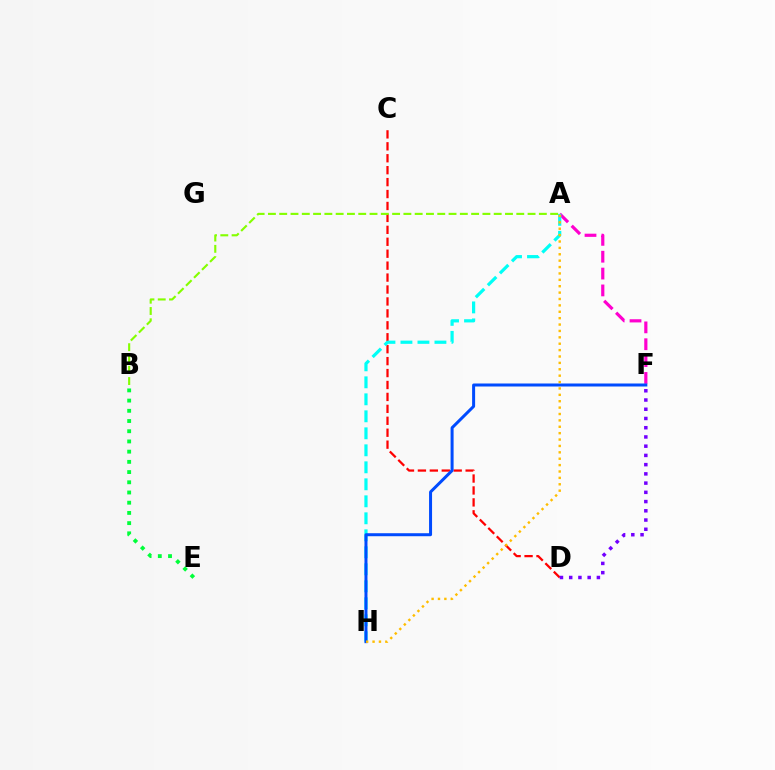{('C', 'D'): [{'color': '#ff0000', 'line_style': 'dashed', 'thickness': 1.62}], ('A', 'F'): [{'color': '#ff00cf', 'line_style': 'dashed', 'thickness': 2.29}], ('A', 'H'): [{'color': '#00fff6', 'line_style': 'dashed', 'thickness': 2.31}, {'color': '#ffbd00', 'line_style': 'dotted', 'thickness': 1.74}], ('D', 'F'): [{'color': '#7200ff', 'line_style': 'dotted', 'thickness': 2.51}], ('F', 'H'): [{'color': '#004bff', 'line_style': 'solid', 'thickness': 2.16}], ('B', 'E'): [{'color': '#00ff39', 'line_style': 'dotted', 'thickness': 2.77}], ('A', 'B'): [{'color': '#84ff00', 'line_style': 'dashed', 'thickness': 1.53}]}